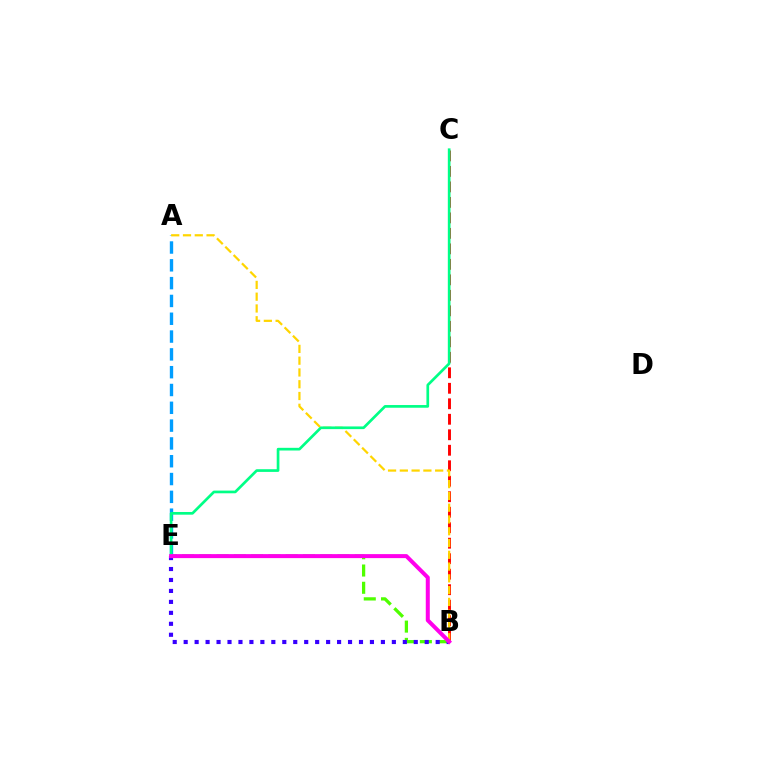{('B', 'E'): [{'color': '#4fff00', 'line_style': 'dashed', 'thickness': 2.35}, {'color': '#3700ff', 'line_style': 'dotted', 'thickness': 2.98}, {'color': '#ff00ed', 'line_style': 'solid', 'thickness': 2.88}], ('B', 'C'): [{'color': '#ff0000', 'line_style': 'dashed', 'thickness': 2.1}], ('A', 'E'): [{'color': '#009eff', 'line_style': 'dashed', 'thickness': 2.42}], ('A', 'B'): [{'color': '#ffd500', 'line_style': 'dashed', 'thickness': 1.6}], ('C', 'E'): [{'color': '#00ff86', 'line_style': 'solid', 'thickness': 1.94}]}